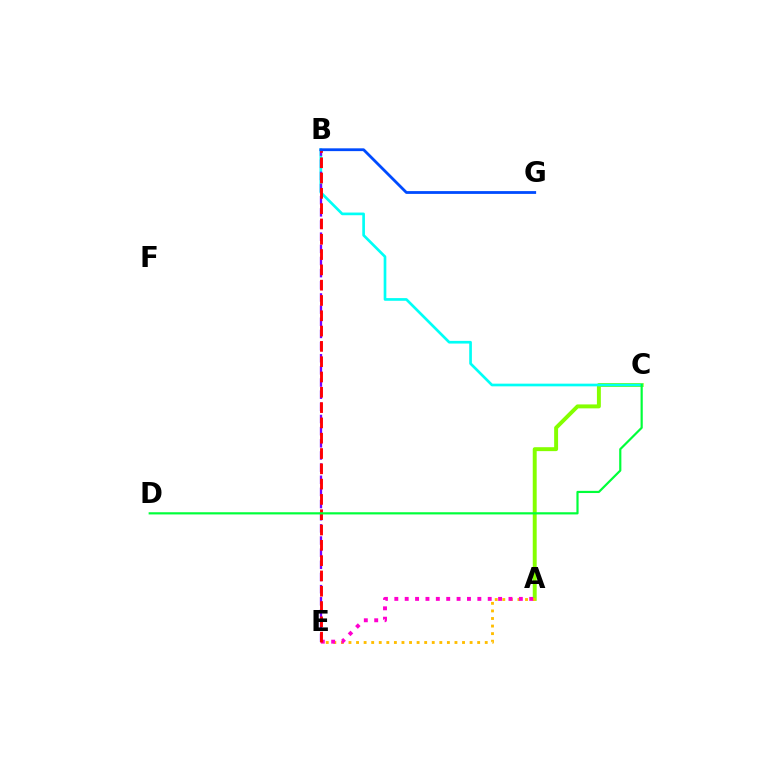{('A', 'C'): [{'color': '#84ff00', 'line_style': 'solid', 'thickness': 2.83}], ('B', 'C'): [{'color': '#00fff6', 'line_style': 'solid', 'thickness': 1.93}], ('A', 'E'): [{'color': '#ffbd00', 'line_style': 'dotted', 'thickness': 2.06}, {'color': '#ff00cf', 'line_style': 'dotted', 'thickness': 2.82}], ('B', 'E'): [{'color': '#7200ff', 'line_style': 'dashed', 'thickness': 1.65}, {'color': '#ff0000', 'line_style': 'dashed', 'thickness': 2.08}], ('C', 'D'): [{'color': '#00ff39', 'line_style': 'solid', 'thickness': 1.57}], ('B', 'G'): [{'color': '#004bff', 'line_style': 'solid', 'thickness': 2.01}]}